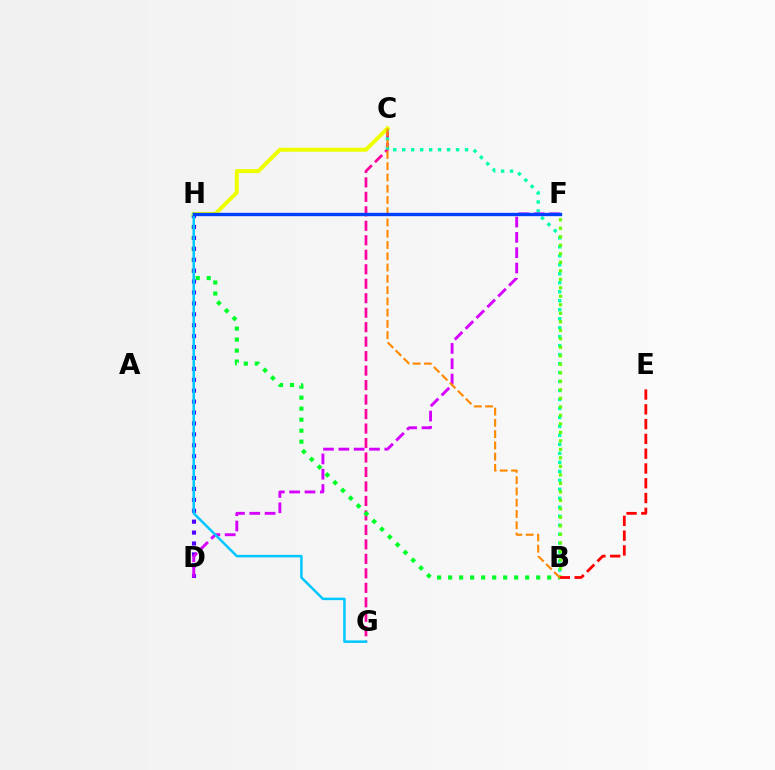{('C', 'G'): [{'color': '#ff00a0', 'line_style': 'dashed', 'thickness': 1.97}], ('B', 'C'): [{'color': '#00ffaf', 'line_style': 'dotted', 'thickness': 2.44}, {'color': '#ff8800', 'line_style': 'dashed', 'thickness': 1.53}], ('B', 'H'): [{'color': '#00ff27', 'line_style': 'dotted', 'thickness': 2.99}], ('B', 'F'): [{'color': '#66ff00', 'line_style': 'dotted', 'thickness': 2.31}], ('D', 'H'): [{'color': '#4f00ff', 'line_style': 'dotted', 'thickness': 2.97}], ('D', 'F'): [{'color': '#d600ff', 'line_style': 'dashed', 'thickness': 2.08}], ('C', 'H'): [{'color': '#eeff00', 'line_style': 'solid', 'thickness': 2.88}], ('G', 'H'): [{'color': '#00c7ff', 'line_style': 'solid', 'thickness': 1.8}], ('B', 'E'): [{'color': '#ff0000', 'line_style': 'dashed', 'thickness': 2.01}], ('F', 'H'): [{'color': '#003fff', 'line_style': 'solid', 'thickness': 2.41}]}